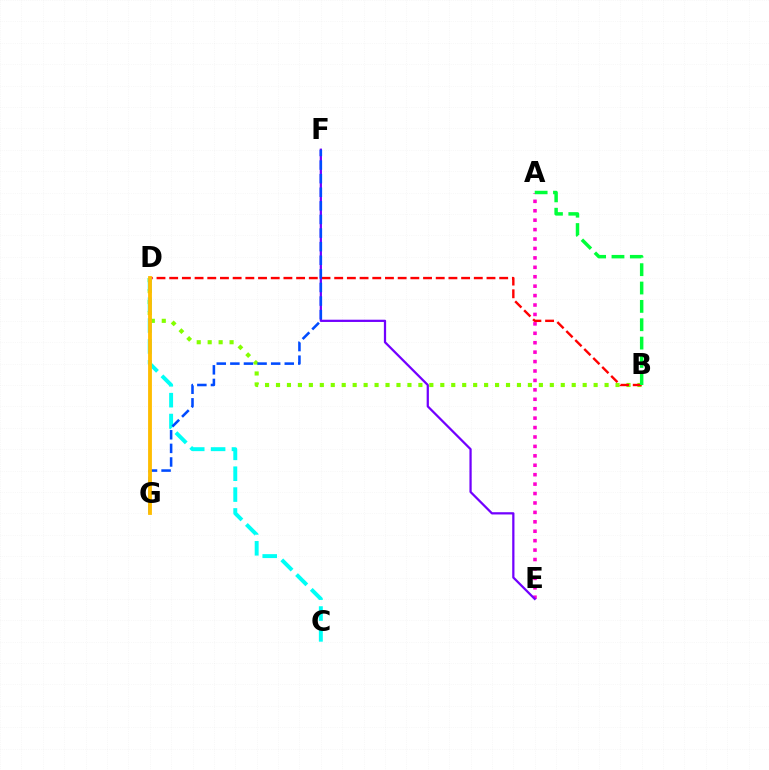{('B', 'D'): [{'color': '#84ff00', 'line_style': 'dotted', 'thickness': 2.98}, {'color': '#ff0000', 'line_style': 'dashed', 'thickness': 1.72}], ('A', 'E'): [{'color': '#ff00cf', 'line_style': 'dotted', 'thickness': 2.56}], ('E', 'F'): [{'color': '#7200ff', 'line_style': 'solid', 'thickness': 1.62}], ('C', 'D'): [{'color': '#00fff6', 'line_style': 'dashed', 'thickness': 2.83}], ('F', 'G'): [{'color': '#004bff', 'line_style': 'dashed', 'thickness': 1.85}], ('D', 'G'): [{'color': '#ffbd00', 'line_style': 'solid', 'thickness': 2.75}], ('A', 'B'): [{'color': '#00ff39', 'line_style': 'dashed', 'thickness': 2.49}]}